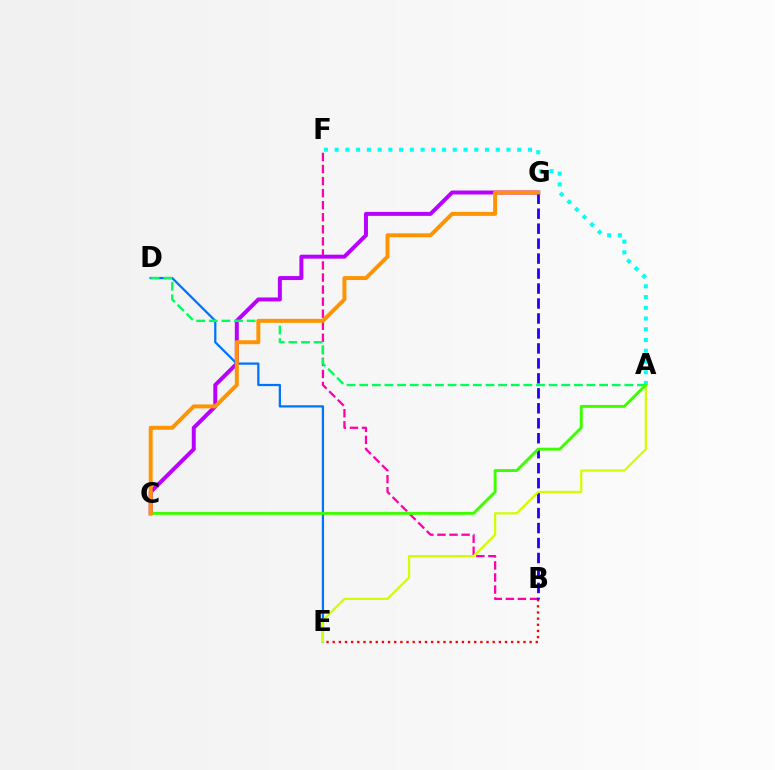{('B', 'F'): [{'color': '#ff00ac', 'line_style': 'dashed', 'thickness': 1.64}], ('A', 'F'): [{'color': '#00fff6', 'line_style': 'dotted', 'thickness': 2.92}], ('C', 'G'): [{'color': '#b900ff', 'line_style': 'solid', 'thickness': 2.86}, {'color': '#ff9400', 'line_style': 'solid', 'thickness': 2.84}], ('B', 'E'): [{'color': '#ff0000', 'line_style': 'dotted', 'thickness': 1.67}], ('D', 'E'): [{'color': '#0074ff', 'line_style': 'solid', 'thickness': 1.63}], ('B', 'G'): [{'color': '#2500ff', 'line_style': 'dashed', 'thickness': 2.03}], ('A', 'E'): [{'color': '#d1ff00', 'line_style': 'solid', 'thickness': 1.62}], ('A', 'D'): [{'color': '#00ff5c', 'line_style': 'dashed', 'thickness': 1.72}], ('A', 'C'): [{'color': '#3dff00', 'line_style': 'solid', 'thickness': 2.1}]}